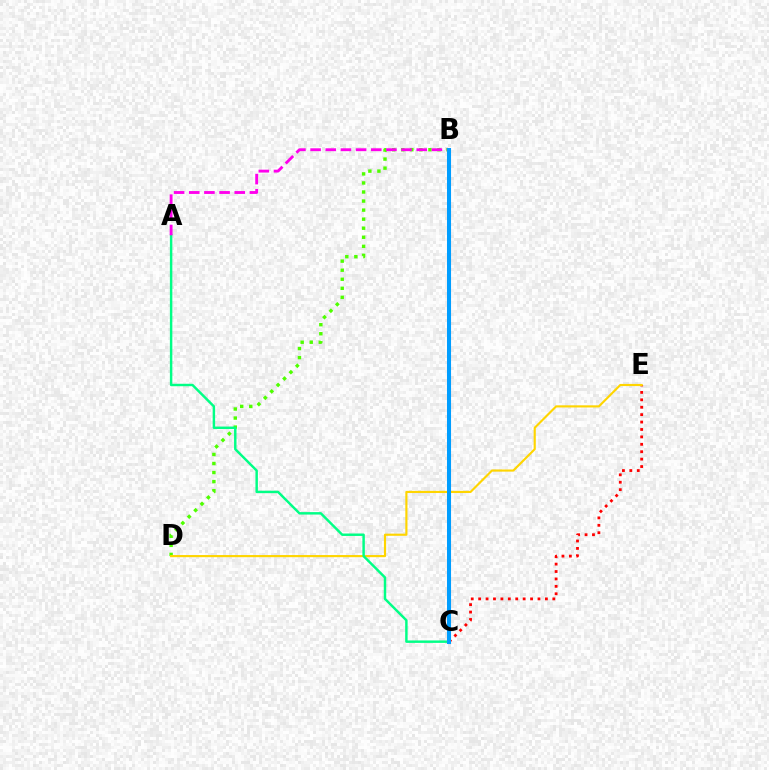{('C', 'E'): [{'color': '#ff0000', 'line_style': 'dotted', 'thickness': 2.02}], ('B', 'D'): [{'color': '#4fff00', 'line_style': 'dotted', 'thickness': 2.46}], ('D', 'E'): [{'color': '#ffd500', 'line_style': 'solid', 'thickness': 1.55}], ('A', 'C'): [{'color': '#00ff86', 'line_style': 'solid', 'thickness': 1.76}], ('B', 'C'): [{'color': '#3700ff', 'line_style': 'solid', 'thickness': 2.19}, {'color': '#009eff', 'line_style': 'solid', 'thickness': 2.9}], ('A', 'B'): [{'color': '#ff00ed', 'line_style': 'dashed', 'thickness': 2.06}]}